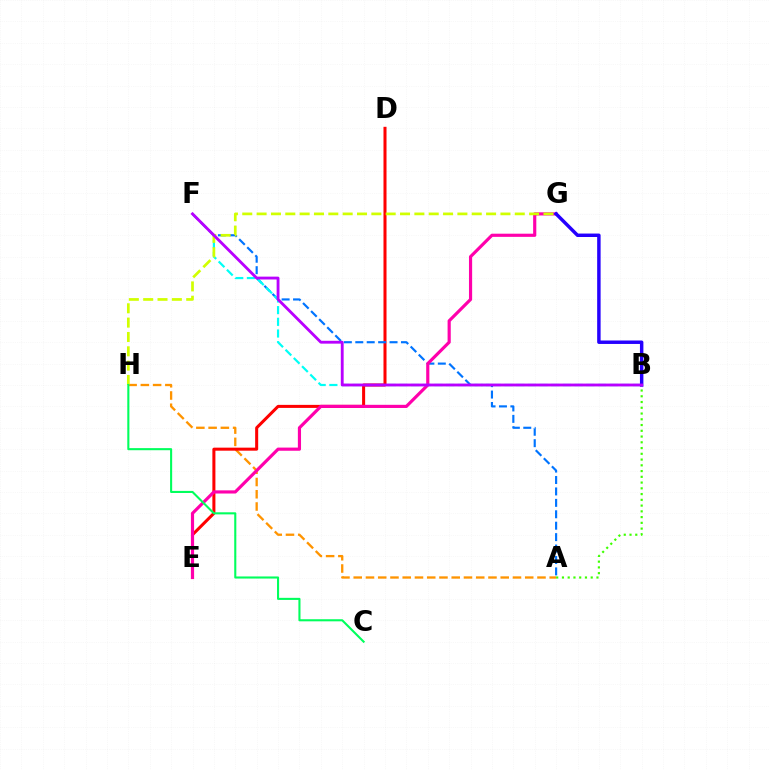{('A', 'H'): [{'color': '#ff9400', 'line_style': 'dashed', 'thickness': 1.66}], ('D', 'E'): [{'color': '#ff0000', 'line_style': 'solid', 'thickness': 2.18}], ('A', 'B'): [{'color': '#3dff00', 'line_style': 'dotted', 'thickness': 1.56}], ('A', 'F'): [{'color': '#0074ff', 'line_style': 'dashed', 'thickness': 1.55}], ('E', 'G'): [{'color': '#ff00ac', 'line_style': 'solid', 'thickness': 2.28}], ('B', 'F'): [{'color': '#00fff6', 'line_style': 'dashed', 'thickness': 1.59}, {'color': '#b900ff', 'line_style': 'solid', 'thickness': 2.05}], ('G', 'H'): [{'color': '#d1ff00', 'line_style': 'dashed', 'thickness': 1.95}], ('B', 'G'): [{'color': '#2500ff', 'line_style': 'solid', 'thickness': 2.48}], ('C', 'H'): [{'color': '#00ff5c', 'line_style': 'solid', 'thickness': 1.51}]}